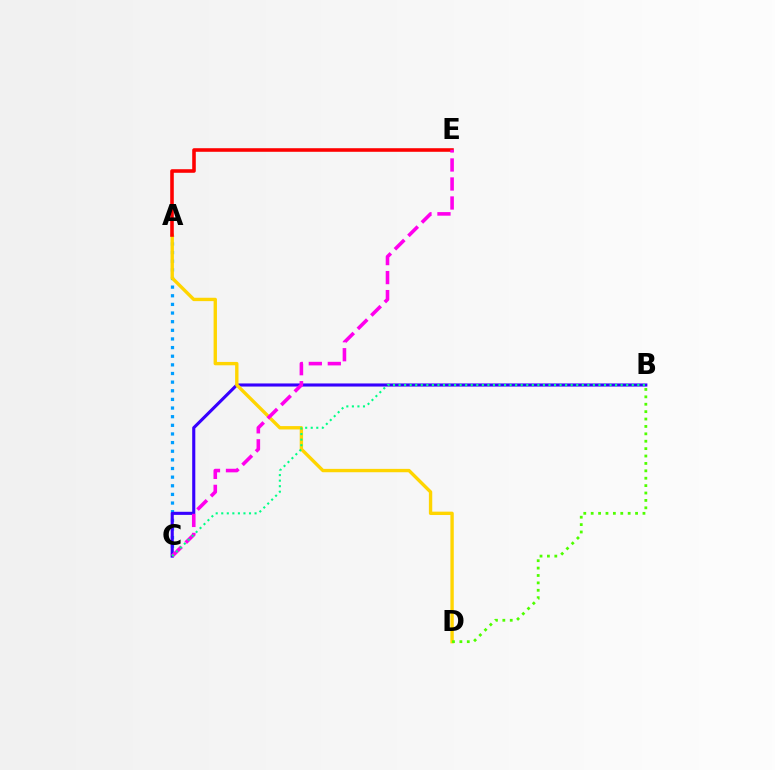{('A', 'C'): [{'color': '#009eff', 'line_style': 'dotted', 'thickness': 2.35}], ('B', 'C'): [{'color': '#3700ff', 'line_style': 'solid', 'thickness': 2.23}, {'color': '#00ff86', 'line_style': 'dotted', 'thickness': 1.51}], ('A', 'D'): [{'color': '#ffd500', 'line_style': 'solid', 'thickness': 2.42}], ('A', 'E'): [{'color': '#ff0000', 'line_style': 'solid', 'thickness': 2.58}], ('C', 'E'): [{'color': '#ff00ed', 'line_style': 'dashed', 'thickness': 2.58}], ('B', 'D'): [{'color': '#4fff00', 'line_style': 'dotted', 'thickness': 2.01}]}